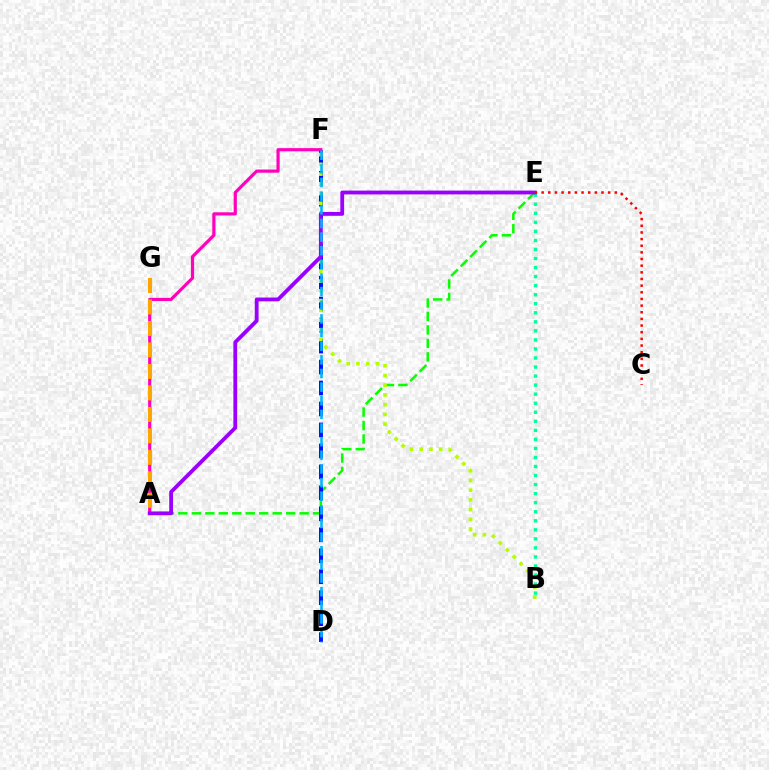{('A', 'E'): [{'color': '#08ff00', 'line_style': 'dashed', 'thickness': 1.83}, {'color': '#9b00ff', 'line_style': 'solid', 'thickness': 2.75}], ('B', 'E'): [{'color': '#00ff9d', 'line_style': 'dotted', 'thickness': 2.46}], ('D', 'F'): [{'color': '#0010ff', 'line_style': 'dashed', 'thickness': 2.85}, {'color': '#00b5ff', 'line_style': 'dashed', 'thickness': 1.85}], ('A', 'F'): [{'color': '#ff00bd', 'line_style': 'solid', 'thickness': 2.29}], ('B', 'F'): [{'color': '#b3ff00', 'line_style': 'dotted', 'thickness': 2.64}], ('C', 'E'): [{'color': '#ff0000', 'line_style': 'dotted', 'thickness': 1.81}], ('A', 'G'): [{'color': '#ffa500', 'line_style': 'dashed', 'thickness': 2.92}]}